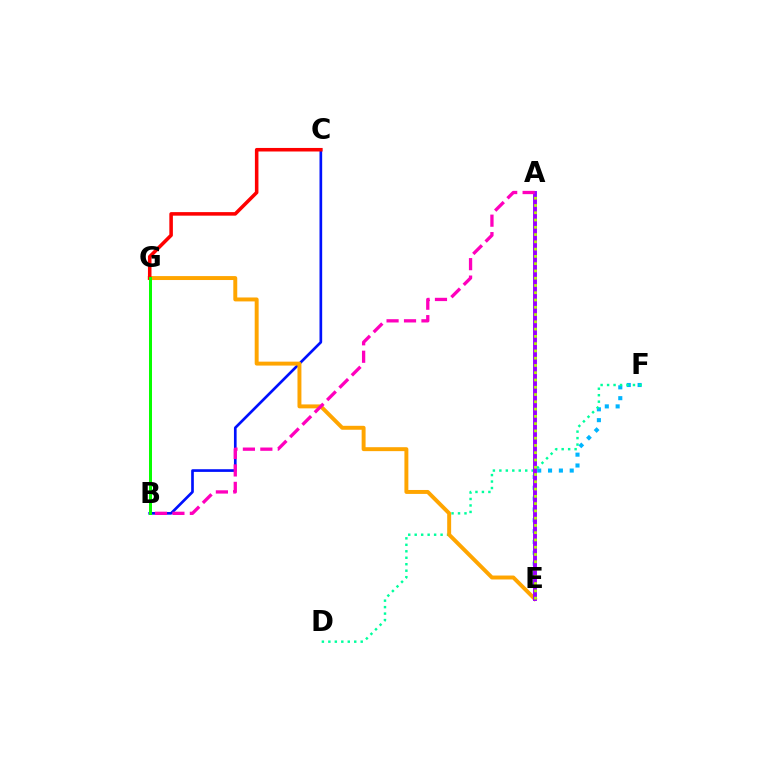{('B', 'C'): [{'color': '#0010ff', 'line_style': 'solid', 'thickness': 1.93}], ('E', 'F'): [{'color': '#00b5ff', 'line_style': 'dotted', 'thickness': 2.95}], ('D', 'F'): [{'color': '#00ff9d', 'line_style': 'dotted', 'thickness': 1.76}], ('E', 'G'): [{'color': '#ffa500', 'line_style': 'solid', 'thickness': 2.83}], ('A', 'E'): [{'color': '#9b00ff', 'line_style': 'solid', 'thickness': 2.82}, {'color': '#b3ff00', 'line_style': 'dotted', 'thickness': 1.98}], ('A', 'B'): [{'color': '#ff00bd', 'line_style': 'dashed', 'thickness': 2.37}], ('C', 'G'): [{'color': '#ff0000', 'line_style': 'solid', 'thickness': 2.55}], ('B', 'G'): [{'color': '#08ff00', 'line_style': 'solid', 'thickness': 2.15}]}